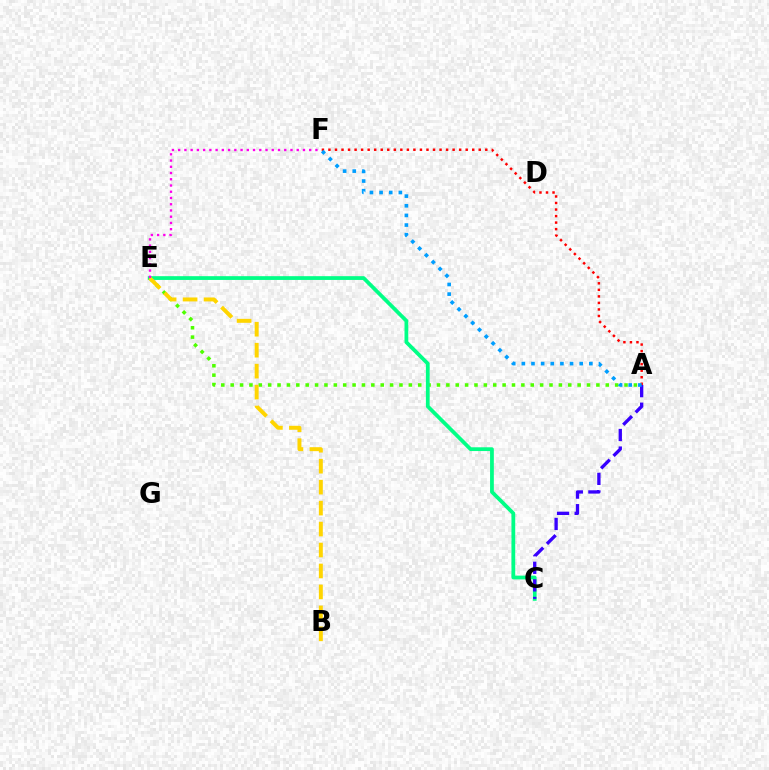{('A', 'F'): [{'color': '#ff0000', 'line_style': 'dotted', 'thickness': 1.78}, {'color': '#009eff', 'line_style': 'dotted', 'thickness': 2.62}], ('A', 'E'): [{'color': '#4fff00', 'line_style': 'dotted', 'thickness': 2.55}], ('C', 'E'): [{'color': '#00ff86', 'line_style': 'solid', 'thickness': 2.71}], ('A', 'C'): [{'color': '#3700ff', 'line_style': 'dashed', 'thickness': 2.39}], ('B', 'E'): [{'color': '#ffd500', 'line_style': 'dashed', 'thickness': 2.85}], ('E', 'F'): [{'color': '#ff00ed', 'line_style': 'dotted', 'thickness': 1.7}]}